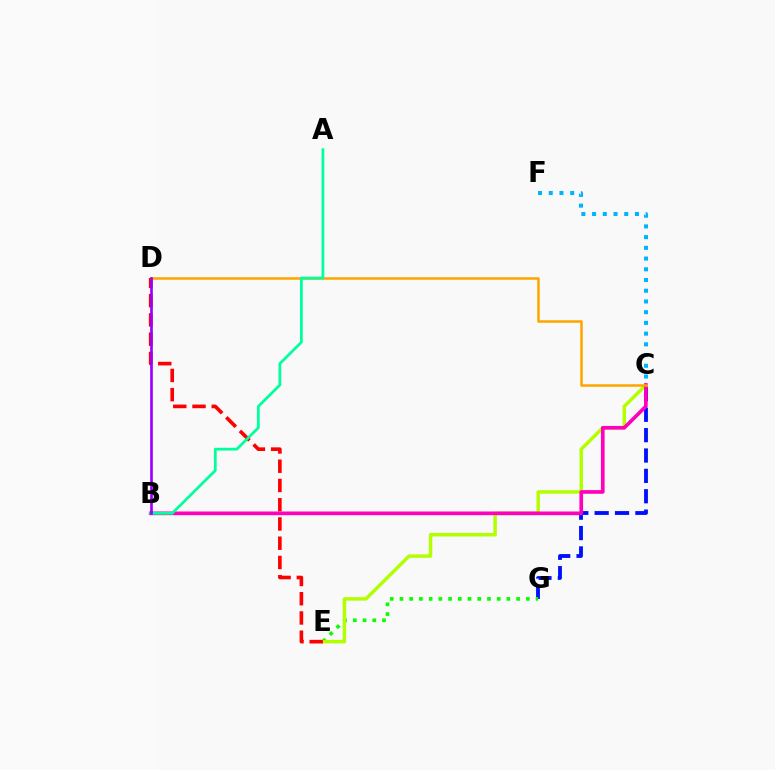{('C', 'G'): [{'color': '#0010ff', 'line_style': 'dashed', 'thickness': 2.77}], ('E', 'G'): [{'color': '#08ff00', 'line_style': 'dotted', 'thickness': 2.64}], ('C', 'E'): [{'color': '#b3ff00', 'line_style': 'solid', 'thickness': 2.49}], ('D', 'E'): [{'color': '#ff0000', 'line_style': 'dashed', 'thickness': 2.62}], ('B', 'C'): [{'color': '#ff00bd', 'line_style': 'solid', 'thickness': 2.64}], ('C', 'F'): [{'color': '#00b5ff', 'line_style': 'dotted', 'thickness': 2.91}], ('C', 'D'): [{'color': '#ffa500', 'line_style': 'solid', 'thickness': 1.83}], ('A', 'B'): [{'color': '#00ff9d', 'line_style': 'solid', 'thickness': 1.99}], ('B', 'D'): [{'color': '#9b00ff', 'line_style': 'solid', 'thickness': 1.92}]}